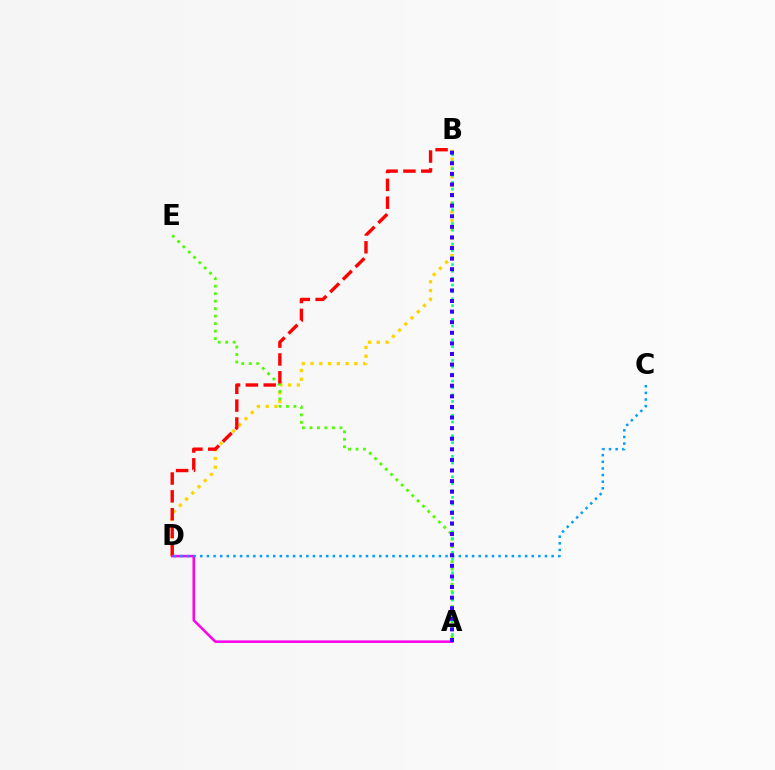{('B', 'D'): [{'color': '#ffd500', 'line_style': 'dotted', 'thickness': 2.38}, {'color': '#ff0000', 'line_style': 'dashed', 'thickness': 2.42}], ('A', 'E'): [{'color': '#4fff00', 'line_style': 'dotted', 'thickness': 2.04}], ('A', 'B'): [{'color': '#00ff86', 'line_style': 'dotted', 'thickness': 1.86}, {'color': '#3700ff', 'line_style': 'dotted', 'thickness': 2.88}], ('A', 'D'): [{'color': '#ff00ed', 'line_style': 'solid', 'thickness': 1.82}], ('C', 'D'): [{'color': '#009eff', 'line_style': 'dotted', 'thickness': 1.8}]}